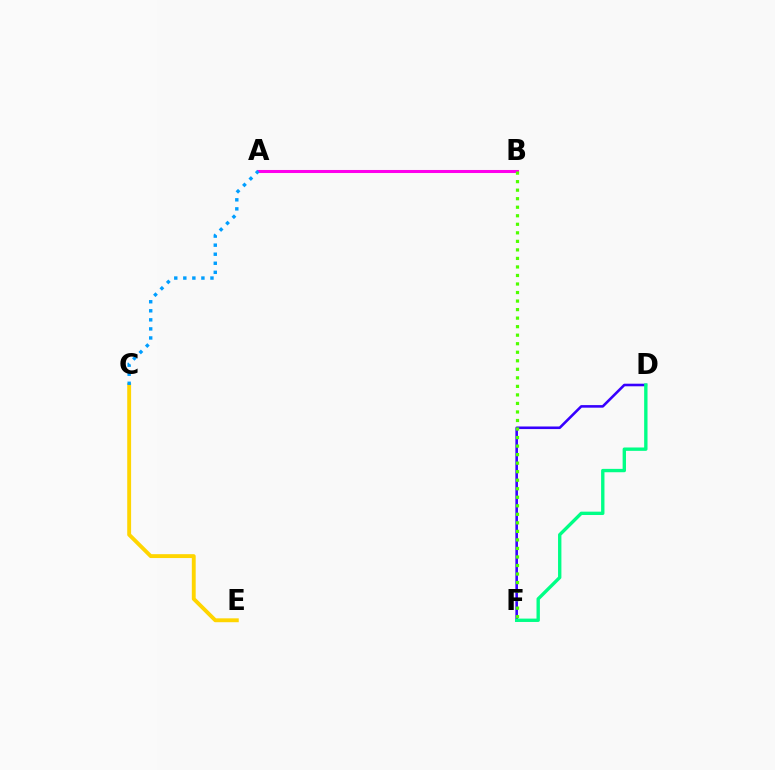{('A', 'B'): [{'color': '#ff0000', 'line_style': 'solid', 'thickness': 1.82}, {'color': '#ff00ed', 'line_style': 'solid', 'thickness': 2.19}], ('D', 'F'): [{'color': '#3700ff', 'line_style': 'solid', 'thickness': 1.86}, {'color': '#00ff86', 'line_style': 'solid', 'thickness': 2.42}], ('B', 'F'): [{'color': '#4fff00', 'line_style': 'dotted', 'thickness': 2.32}], ('C', 'E'): [{'color': '#ffd500', 'line_style': 'solid', 'thickness': 2.79}], ('A', 'C'): [{'color': '#009eff', 'line_style': 'dotted', 'thickness': 2.46}]}